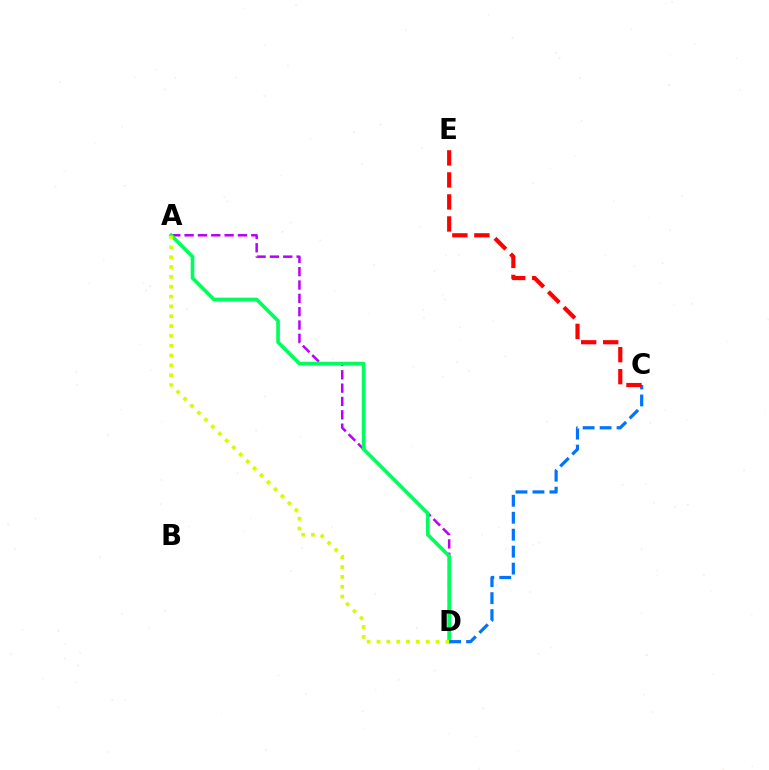{('A', 'D'): [{'color': '#b900ff', 'line_style': 'dashed', 'thickness': 1.81}, {'color': '#00ff5c', 'line_style': 'solid', 'thickness': 2.63}, {'color': '#d1ff00', 'line_style': 'dotted', 'thickness': 2.67}], ('C', 'D'): [{'color': '#0074ff', 'line_style': 'dashed', 'thickness': 2.3}], ('C', 'E'): [{'color': '#ff0000', 'line_style': 'dashed', 'thickness': 2.99}]}